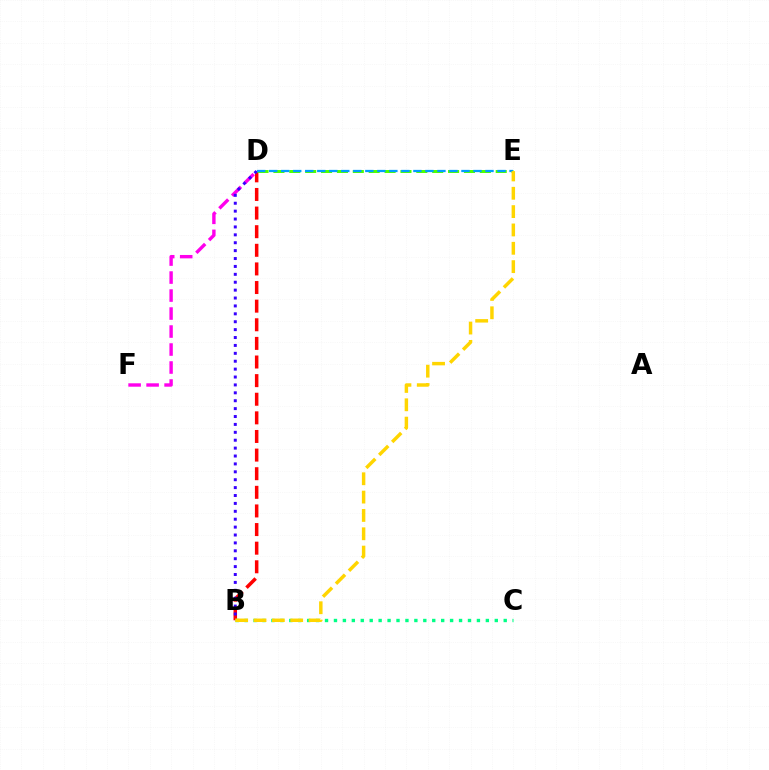{('B', 'D'): [{'color': '#ff0000', 'line_style': 'dashed', 'thickness': 2.53}, {'color': '#3700ff', 'line_style': 'dotted', 'thickness': 2.15}], ('D', 'F'): [{'color': '#ff00ed', 'line_style': 'dashed', 'thickness': 2.44}], ('D', 'E'): [{'color': '#4fff00', 'line_style': 'dashed', 'thickness': 2.16}, {'color': '#009eff', 'line_style': 'dashed', 'thickness': 1.63}], ('B', 'C'): [{'color': '#00ff86', 'line_style': 'dotted', 'thickness': 2.43}], ('B', 'E'): [{'color': '#ffd500', 'line_style': 'dashed', 'thickness': 2.49}]}